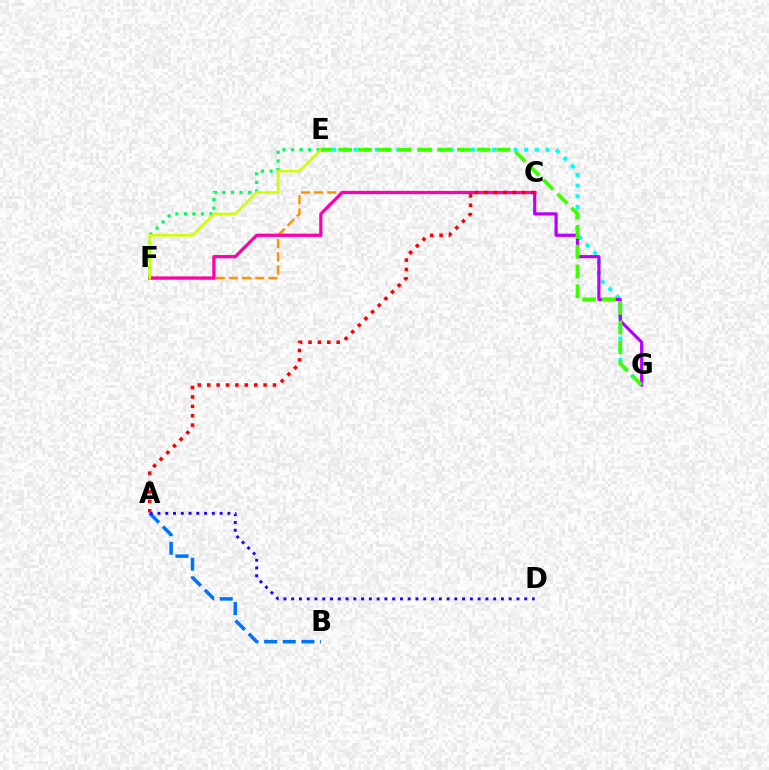{('E', 'F'): [{'color': '#00ff5c', 'line_style': 'dotted', 'thickness': 2.33}, {'color': '#d1ff00', 'line_style': 'solid', 'thickness': 1.82}], ('A', 'B'): [{'color': '#0074ff', 'line_style': 'dashed', 'thickness': 2.53}], ('C', 'F'): [{'color': '#ff9400', 'line_style': 'dashed', 'thickness': 1.79}, {'color': '#ff00ac', 'line_style': 'solid', 'thickness': 2.34}], ('E', 'G'): [{'color': '#00fff6', 'line_style': 'dotted', 'thickness': 2.9}, {'color': '#3dff00', 'line_style': 'dashed', 'thickness': 2.69}], ('C', 'G'): [{'color': '#b900ff', 'line_style': 'solid', 'thickness': 2.3}], ('A', 'C'): [{'color': '#ff0000', 'line_style': 'dotted', 'thickness': 2.55}], ('A', 'D'): [{'color': '#2500ff', 'line_style': 'dotted', 'thickness': 2.11}]}